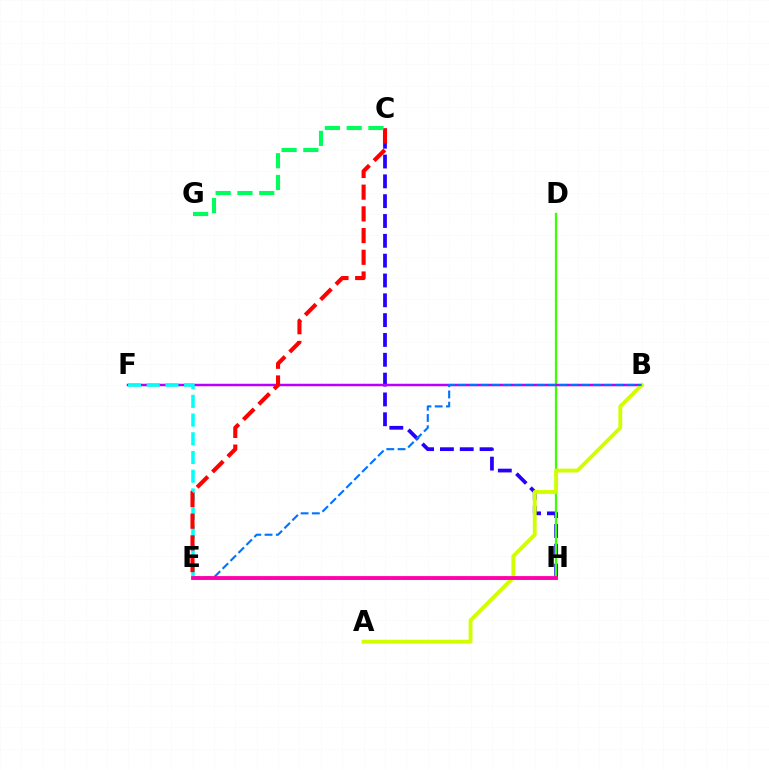{('C', 'H'): [{'color': '#2500ff', 'line_style': 'dashed', 'thickness': 2.69}], ('D', 'H'): [{'color': '#3dff00', 'line_style': 'solid', 'thickness': 1.66}], ('E', 'H'): [{'color': '#ff9400', 'line_style': 'solid', 'thickness': 1.86}, {'color': '#ff00ac', 'line_style': 'solid', 'thickness': 2.74}], ('B', 'F'): [{'color': '#b900ff', 'line_style': 'solid', 'thickness': 1.79}], ('E', 'F'): [{'color': '#00fff6', 'line_style': 'dashed', 'thickness': 2.54}], ('C', 'E'): [{'color': '#ff0000', 'line_style': 'dashed', 'thickness': 2.95}], ('C', 'G'): [{'color': '#00ff5c', 'line_style': 'dashed', 'thickness': 2.96}], ('A', 'B'): [{'color': '#d1ff00', 'line_style': 'solid', 'thickness': 2.77}], ('B', 'E'): [{'color': '#0074ff', 'line_style': 'dashed', 'thickness': 1.53}]}